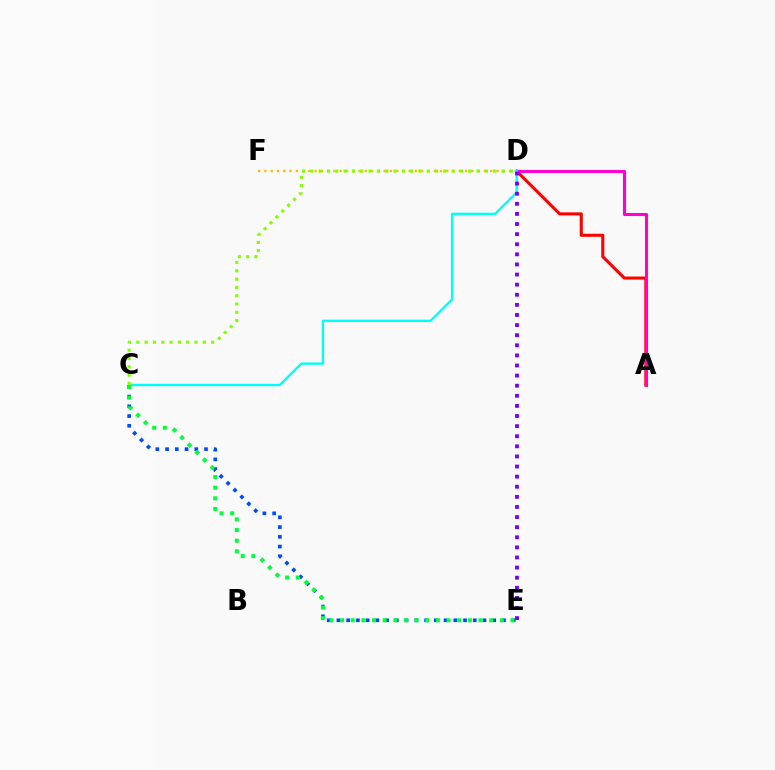{('A', 'D'): [{'color': '#ff0000', 'line_style': 'solid', 'thickness': 2.2}, {'color': '#ff00cf', 'line_style': 'solid', 'thickness': 2.21}], ('C', 'E'): [{'color': '#004bff', 'line_style': 'dotted', 'thickness': 2.65}, {'color': '#00ff39', 'line_style': 'dotted', 'thickness': 2.89}], ('D', 'F'): [{'color': '#ffbd00', 'line_style': 'dotted', 'thickness': 1.7}], ('C', 'D'): [{'color': '#00fff6', 'line_style': 'solid', 'thickness': 1.71}, {'color': '#84ff00', 'line_style': 'dotted', 'thickness': 2.26}], ('D', 'E'): [{'color': '#7200ff', 'line_style': 'dotted', 'thickness': 2.75}]}